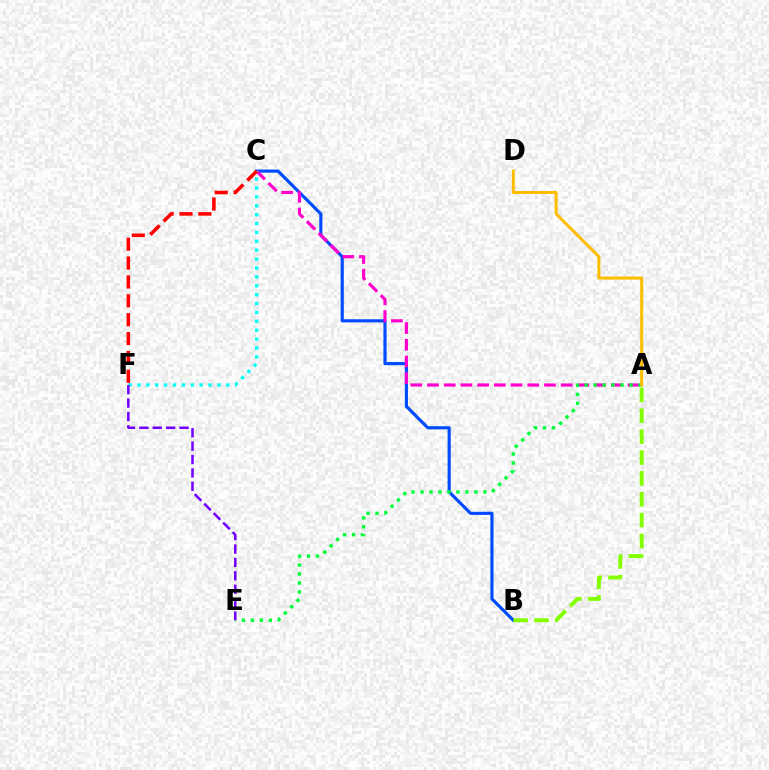{('B', 'C'): [{'color': '#004bff', 'line_style': 'solid', 'thickness': 2.27}], ('A', 'C'): [{'color': '#ff00cf', 'line_style': 'dashed', 'thickness': 2.27}], ('A', 'E'): [{'color': '#00ff39', 'line_style': 'dotted', 'thickness': 2.44}], ('C', 'F'): [{'color': '#00fff6', 'line_style': 'dotted', 'thickness': 2.42}, {'color': '#ff0000', 'line_style': 'dashed', 'thickness': 2.56}], ('A', 'B'): [{'color': '#84ff00', 'line_style': 'dashed', 'thickness': 2.84}], ('A', 'D'): [{'color': '#ffbd00', 'line_style': 'solid', 'thickness': 2.15}], ('E', 'F'): [{'color': '#7200ff', 'line_style': 'dashed', 'thickness': 1.82}]}